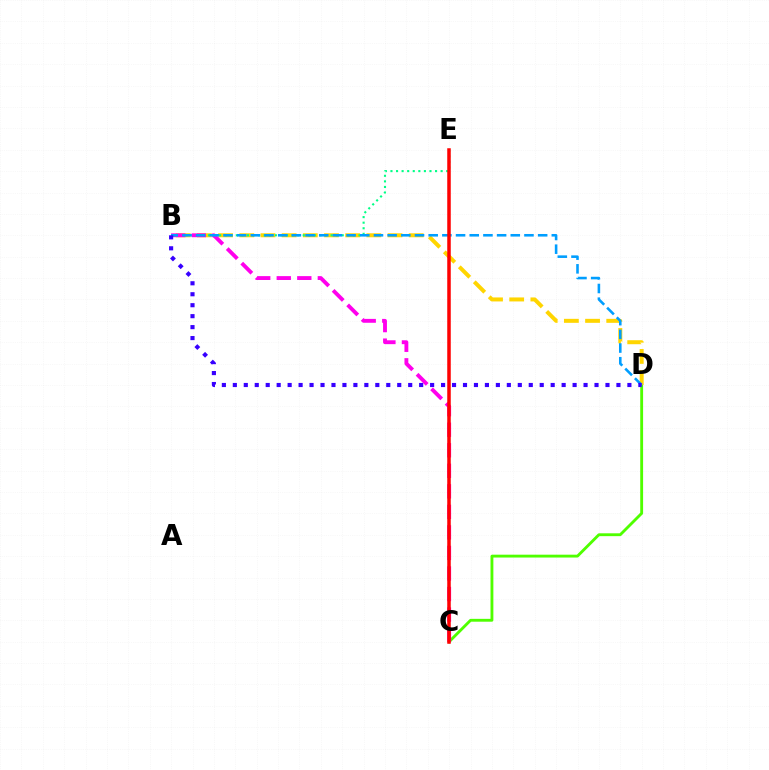{('C', 'D'): [{'color': '#4fff00', 'line_style': 'solid', 'thickness': 2.05}], ('B', 'D'): [{'color': '#ffd500', 'line_style': 'dashed', 'thickness': 2.88}, {'color': '#009eff', 'line_style': 'dashed', 'thickness': 1.86}, {'color': '#3700ff', 'line_style': 'dotted', 'thickness': 2.98}], ('B', 'E'): [{'color': '#00ff86', 'line_style': 'dotted', 'thickness': 1.51}], ('B', 'C'): [{'color': '#ff00ed', 'line_style': 'dashed', 'thickness': 2.79}], ('C', 'E'): [{'color': '#ff0000', 'line_style': 'solid', 'thickness': 2.52}]}